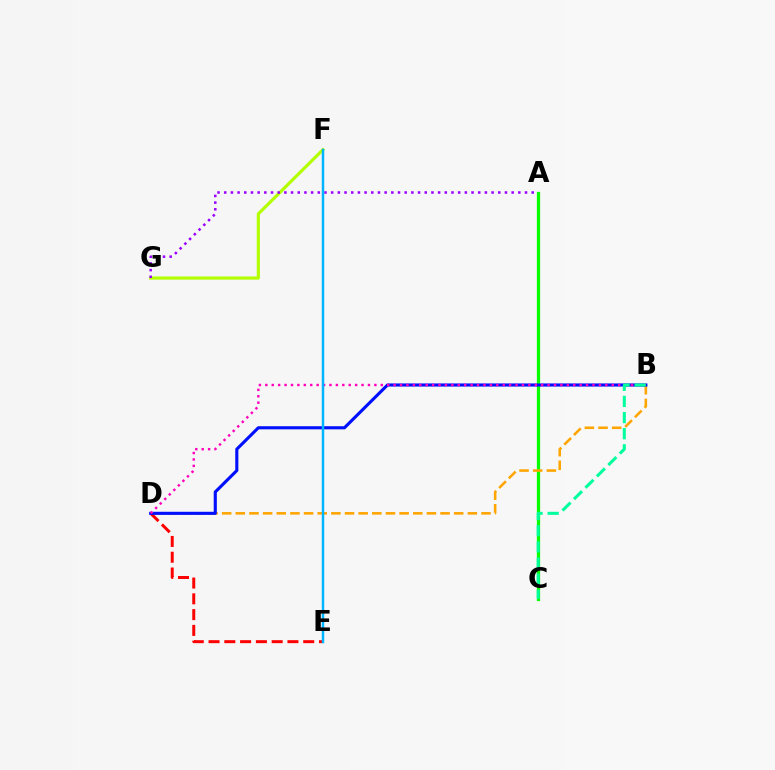{('F', 'G'): [{'color': '#b3ff00', 'line_style': 'solid', 'thickness': 2.26}], ('A', 'C'): [{'color': '#08ff00', 'line_style': 'solid', 'thickness': 2.34}], ('D', 'E'): [{'color': '#ff0000', 'line_style': 'dashed', 'thickness': 2.14}], ('B', 'D'): [{'color': '#ffa500', 'line_style': 'dashed', 'thickness': 1.85}, {'color': '#0010ff', 'line_style': 'solid', 'thickness': 2.24}, {'color': '#ff00bd', 'line_style': 'dotted', 'thickness': 1.74}], ('A', 'G'): [{'color': '#9b00ff', 'line_style': 'dotted', 'thickness': 1.82}], ('E', 'F'): [{'color': '#00b5ff', 'line_style': 'solid', 'thickness': 1.78}], ('B', 'C'): [{'color': '#00ff9d', 'line_style': 'dashed', 'thickness': 2.19}]}